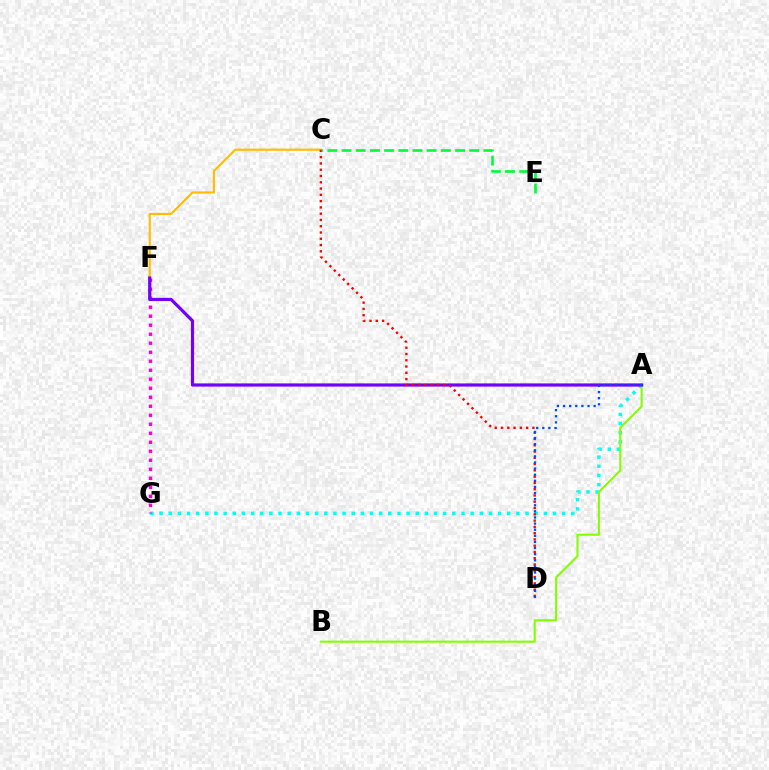{('A', 'G'): [{'color': '#00fff6', 'line_style': 'dotted', 'thickness': 2.49}], ('A', 'B'): [{'color': '#84ff00', 'line_style': 'solid', 'thickness': 1.51}], ('C', 'F'): [{'color': '#ffbd00', 'line_style': 'solid', 'thickness': 1.53}], ('F', 'G'): [{'color': '#ff00cf', 'line_style': 'dotted', 'thickness': 2.45}], ('A', 'F'): [{'color': '#7200ff', 'line_style': 'solid', 'thickness': 2.29}], ('C', 'D'): [{'color': '#ff0000', 'line_style': 'dotted', 'thickness': 1.71}], ('A', 'D'): [{'color': '#004bff', 'line_style': 'dotted', 'thickness': 1.66}], ('C', 'E'): [{'color': '#00ff39', 'line_style': 'dashed', 'thickness': 1.93}]}